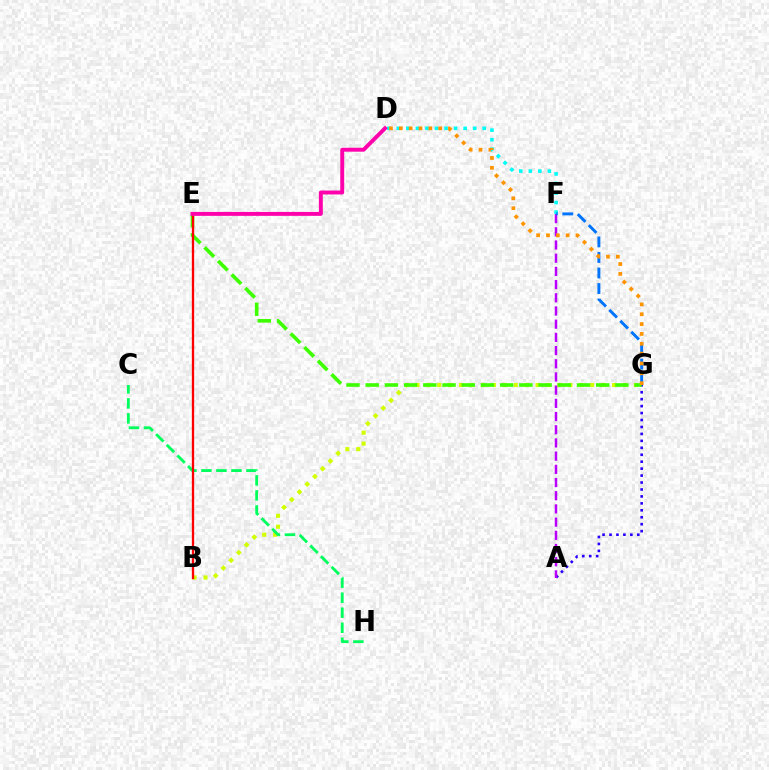{('D', 'F'): [{'color': '#00fff6', 'line_style': 'dotted', 'thickness': 2.59}], ('B', 'G'): [{'color': '#d1ff00', 'line_style': 'dotted', 'thickness': 2.97}], ('A', 'G'): [{'color': '#2500ff', 'line_style': 'dotted', 'thickness': 1.89}], ('E', 'G'): [{'color': '#3dff00', 'line_style': 'dashed', 'thickness': 2.61}], ('A', 'F'): [{'color': '#b900ff', 'line_style': 'dashed', 'thickness': 1.79}], ('F', 'G'): [{'color': '#0074ff', 'line_style': 'dashed', 'thickness': 2.11}], ('C', 'H'): [{'color': '#00ff5c', 'line_style': 'dashed', 'thickness': 2.04}], ('B', 'E'): [{'color': '#ff0000', 'line_style': 'solid', 'thickness': 1.66}], ('D', 'G'): [{'color': '#ff9400', 'line_style': 'dotted', 'thickness': 2.67}], ('D', 'E'): [{'color': '#ff00ac', 'line_style': 'solid', 'thickness': 2.82}]}